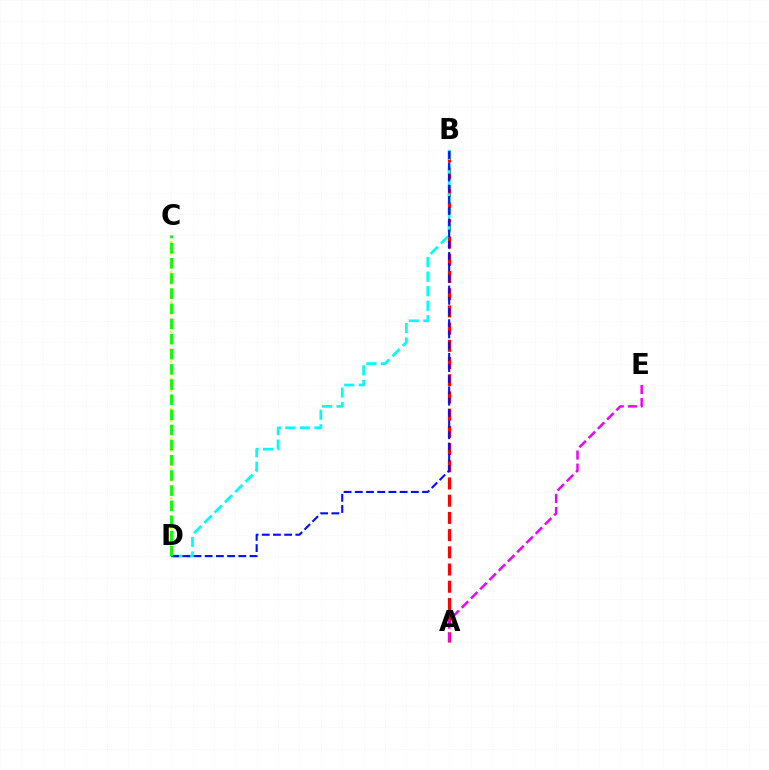{('A', 'B'): [{'color': '#ff0000', 'line_style': 'dashed', 'thickness': 2.34}], ('A', 'E'): [{'color': '#ee00ff', 'line_style': 'dashed', 'thickness': 1.78}], ('B', 'D'): [{'color': '#00fff6', 'line_style': 'dashed', 'thickness': 1.97}, {'color': '#0010ff', 'line_style': 'dashed', 'thickness': 1.52}], ('C', 'D'): [{'color': '#fcf500', 'line_style': 'dotted', 'thickness': 1.62}, {'color': '#08ff00', 'line_style': 'dashed', 'thickness': 2.06}]}